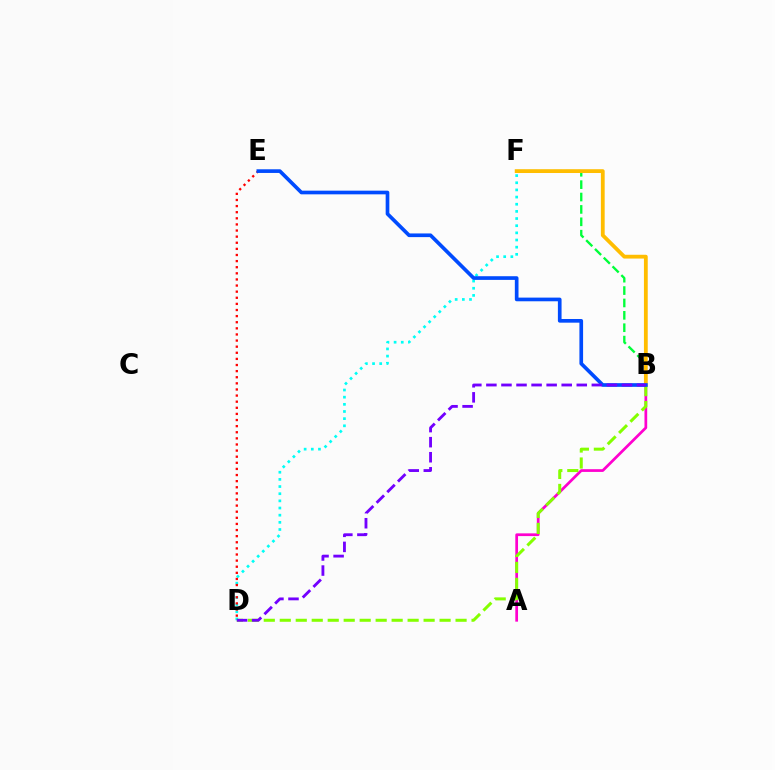{('B', 'F'): [{'color': '#00ff39', 'line_style': 'dashed', 'thickness': 1.68}, {'color': '#ffbd00', 'line_style': 'solid', 'thickness': 2.73}], ('A', 'B'): [{'color': '#ff00cf', 'line_style': 'solid', 'thickness': 1.96}], ('D', 'F'): [{'color': '#00fff6', 'line_style': 'dotted', 'thickness': 1.94}], ('D', 'E'): [{'color': '#ff0000', 'line_style': 'dotted', 'thickness': 1.66}], ('B', 'D'): [{'color': '#84ff00', 'line_style': 'dashed', 'thickness': 2.17}, {'color': '#7200ff', 'line_style': 'dashed', 'thickness': 2.05}], ('B', 'E'): [{'color': '#004bff', 'line_style': 'solid', 'thickness': 2.64}]}